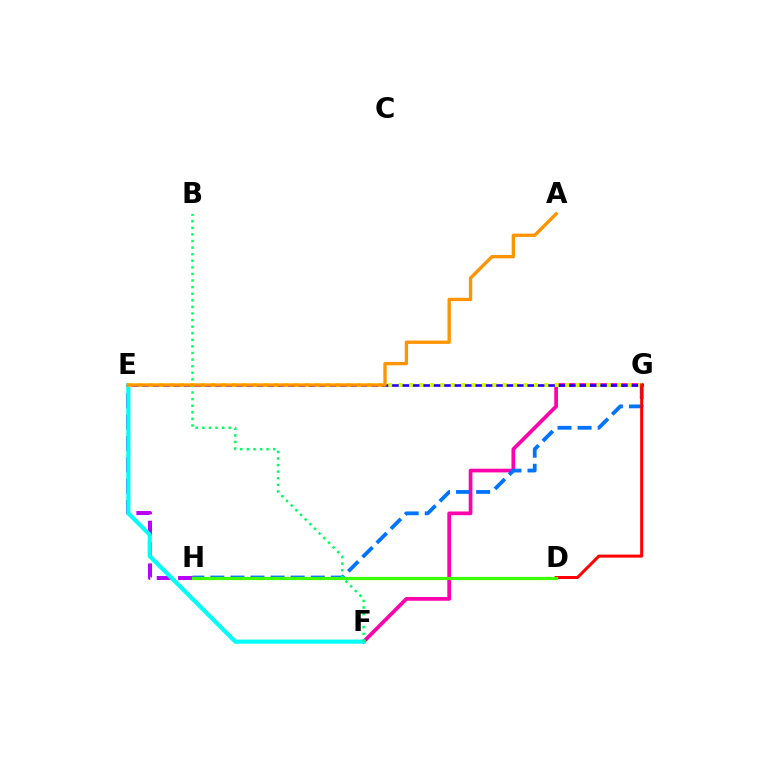{('E', 'H'): [{'color': '#b900ff', 'line_style': 'dashed', 'thickness': 2.9}], ('F', 'G'): [{'color': '#ff00ac', 'line_style': 'solid', 'thickness': 2.67}], ('E', 'G'): [{'color': '#2500ff', 'line_style': 'solid', 'thickness': 1.9}, {'color': '#d1ff00', 'line_style': 'dotted', 'thickness': 2.83}], ('E', 'F'): [{'color': '#00fff6', 'line_style': 'solid', 'thickness': 2.97}], ('G', 'H'): [{'color': '#0074ff', 'line_style': 'dashed', 'thickness': 2.73}], ('D', 'G'): [{'color': '#ff0000', 'line_style': 'solid', 'thickness': 2.17}], ('D', 'H'): [{'color': '#3dff00', 'line_style': 'solid', 'thickness': 2.33}], ('B', 'F'): [{'color': '#00ff5c', 'line_style': 'dotted', 'thickness': 1.79}], ('A', 'E'): [{'color': '#ff9400', 'line_style': 'solid', 'thickness': 2.39}]}